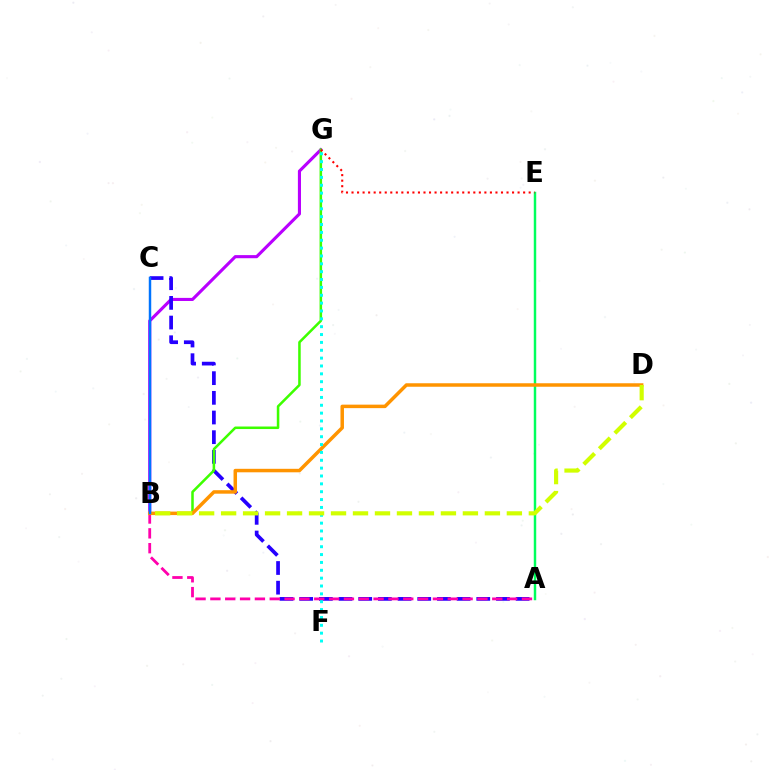{('A', 'E'): [{'color': '#00ff5c', 'line_style': 'solid', 'thickness': 1.76}], ('B', 'G'): [{'color': '#b900ff', 'line_style': 'solid', 'thickness': 2.24}, {'color': '#3dff00', 'line_style': 'solid', 'thickness': 1.82}], ('A', 'C'): [{'color': '#2500ff', 'line_style': 'dashed', 'thickness': 2.67}], ('A', 'B'): [{'color': '#ff00ac', 'line_style': 'dashed', 'thickness': 2.02}], ('E', 'G'): [{'color': '#ff0000', 'line_style': 'dotted', 'thickness': 1.5}], ('B', 'D'): [{'color': '#ff9400', 'line_style': 'solid', 'thickness': 2.51}, {'color': '#d1ff00', 'line_style': 'dashed', 'thickness': 2.99}], ('F', 'G'): [{'color': '#00fff6', 'line_style': 'dotted', 'thickness': 2.14}], ('B', 'C'): [{'color': '#0074ff', 'line_style': 'solid', 'thickness': 1.77}]}